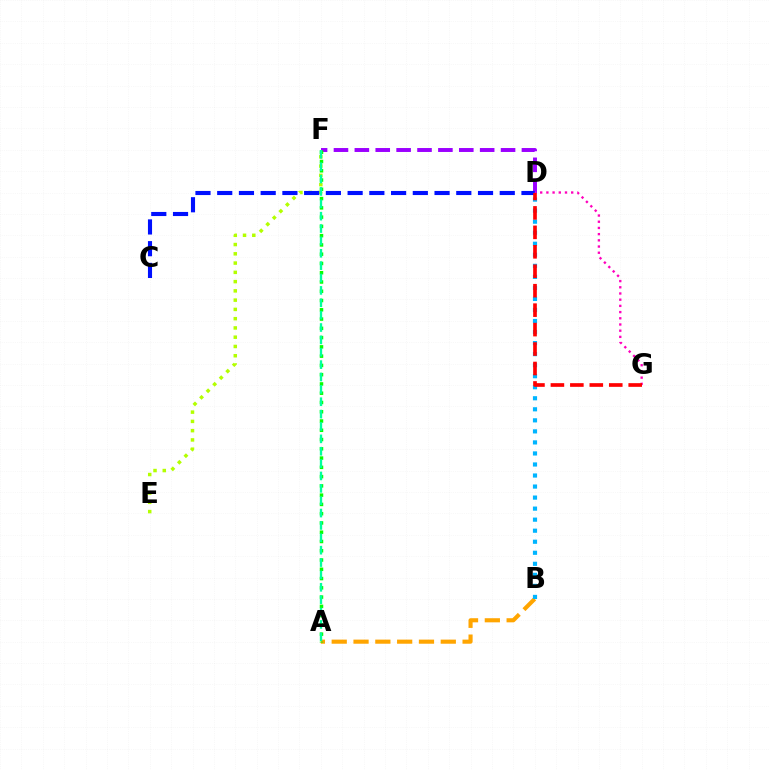{('D', 'F'): [{'color': '#9b00ff', 'line_style': 'dashed', 'thickness': 2.84}], ('A', 'B'): [{'color': '#ffa500', 'line_style': 'dashed', 'thickness': 2.96}], ('A', 'F'): [{'color': '#08ff00', 'line_style': 'dotted', 'thickness': 2.52}, {'color': '#00ff9d', 'line_style': 'dashed', 'thickness': 1.68}], ('E', 'F'): [{'color': '#b3ff00', 'line_style': 'dotted', 'thickness': 2.52}], ('C', 'D'): [{'color': '#0010ff', 'line_style': 'dashed', 'thickness': 2.95}], ('D', 'G'): [{'color': '#ff00bd', 'line_style': 'dotted', 'thickness': 1.68}, {'color': '#ff0000', 'line_style': 'dashed', 'thickness': 2.64}], ('B', 'D'): [{'color': '#00b5ff', 'line_style': 'dotted', 'thickness': 3.0}]}